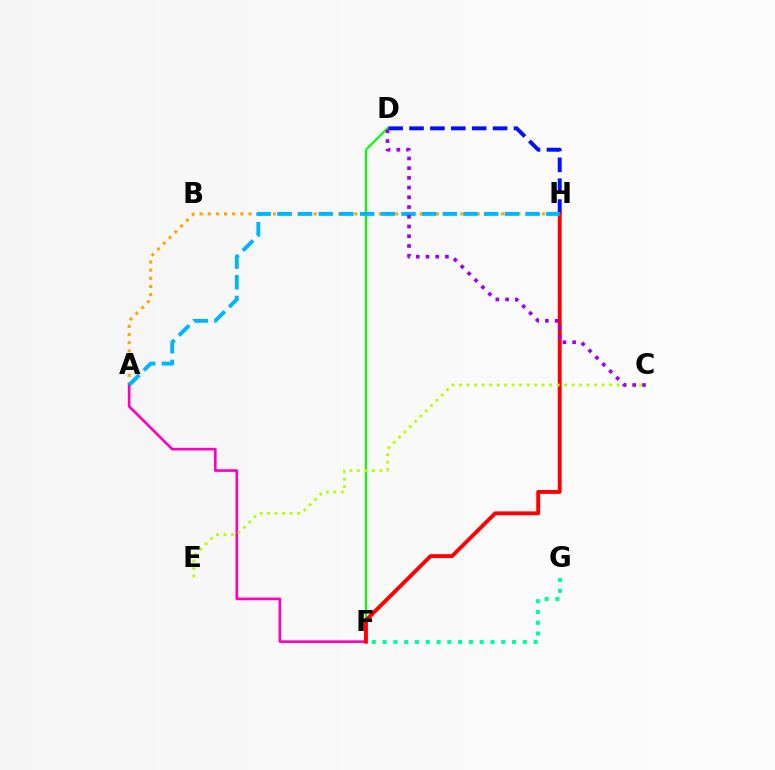{('D', 'F'): [{'color': '#08ff00', 'line_style': 'solid', 'thickness': 1.57}], ('A', 'H'): [{'color': '#ffa500', 'line_style': 'dotted', 'thickness': 2.21}, {'color': '#00b5ff', 'line_style': 'dashed', 'thickness': 2.81}], ('D', 'H'): [{'color': '#0010ff', 'line_style': 'dashed', 'thickness': 2.84}], ('F', 'G'): [{'color': '#00ff9d', 'line_style': 'dotted', 'thickness': 2.93}], ('A', 'F'): [{'color': '#ff00bd', 'line_style': 'solid', 'thickness': 1.91}], ('F', 'H'): [{'color': '#ff0000', 'line_style': 'solid', 'thickness': 2.8}], ('C', 'E'): [{'color': '#b3ff00', 'line_style': 'dotted', 'thickness': 2.04}], ('C', 'D'): [{'color': '#9b00ff', 'line_style': 'dotted', 'thickness': 2.64}]}